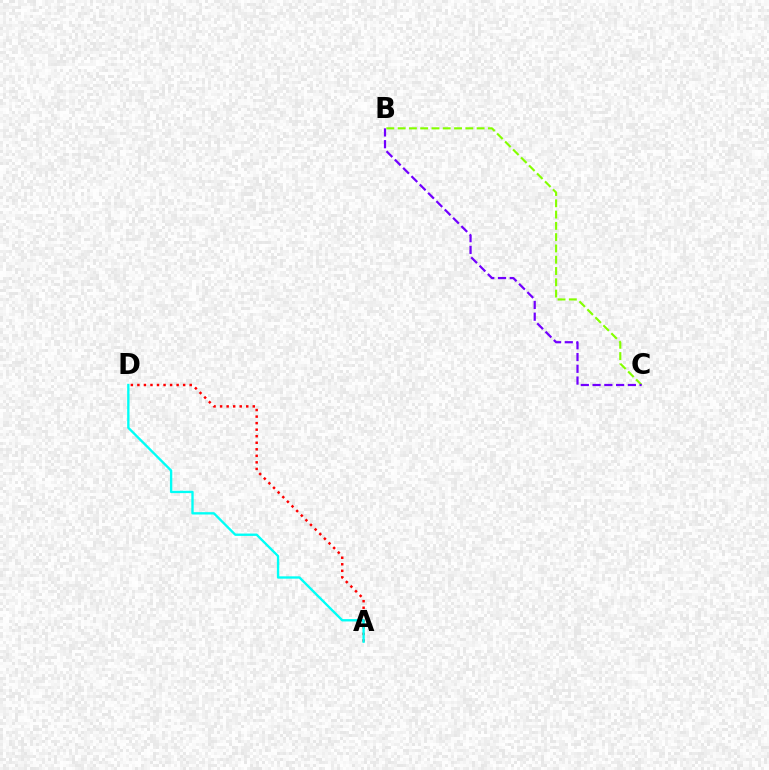{('B', 'C'): [{'color': '#84ff00', 'line_style': 'dashed', 'thickness': 1.53}, {'color': '#7200ff', 'line_style': 'dashed', 'thickness': 1.6}], ('A', 'D'): [{'color': '#ff0000', 'line_style': 'dotted', 'thickness': 1.78}, {'color': '#00fff6', 'line_style': 'solid', 'thickness': 1.69}]}